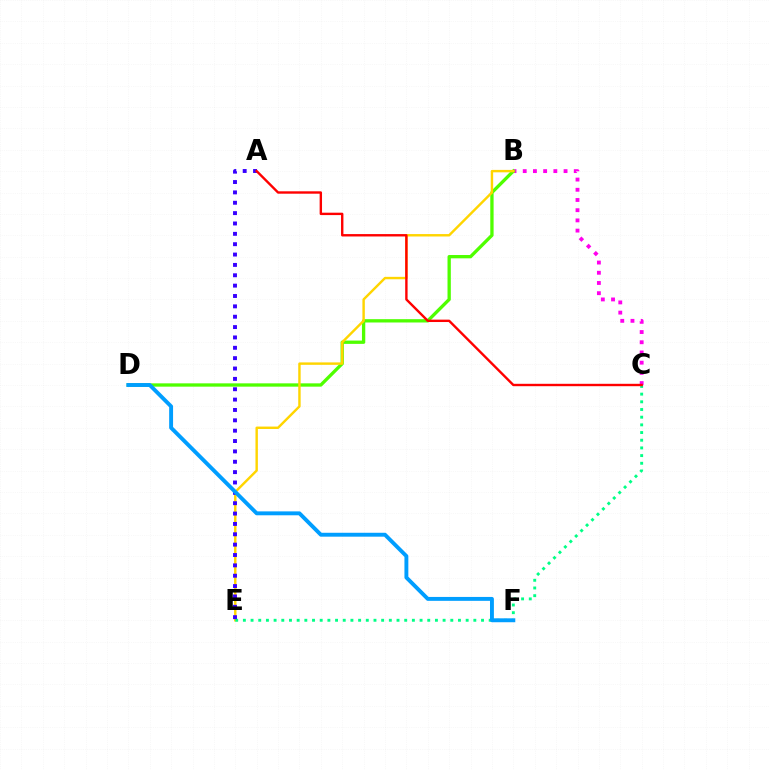{('B', 'C'): [{'color': '#ff00ed', 'line_style': 'dotted', 'thickness': 2.77}], ('B', 'D'): [{'color': '#4fff00', 'line_style': 'solid', 'thickness': 2.39}], ('B', 'E'): [{'color': '#ffd500', 'line_style': 'solid', 'thickness': 1.74}], ('C', 'E'): [{'color': '#00ff86', 'line_style': 'dotted', 'thickness': 2.09}], ('A', 'E'): [{'color': '#3700ff', 'line_style': 'dotted', 'thickness': 2.81}], ('D', 'F'): [{'color': '#009eff', 'line_style': 'solid', 'thickness': 2.81}], ('A', 'C'): [{'color': '#ff0000', 'line_style': 'solid', 'thickness': 1.72}]}